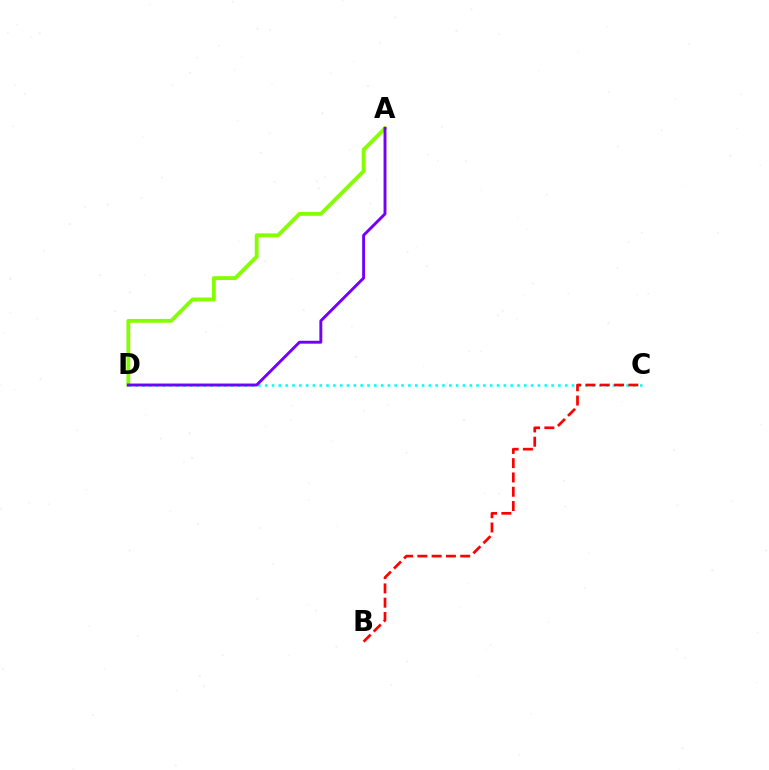{('C', 'D'): [{'color': '#00fff6', 'line_style': 'dotted', 'thickness': 1.85}], ('B', 'C'): [{'color': '#ff0000', 'line_style': 'dashed', 'thickness': 1.94}], ('A', 'D'): [{'color': '#84ff00', 'line_style': 'solid', 'thickness': 2.75}, {'color': '#7200ff', 'line_style': 'solid', 'thickness': 2.09}]}